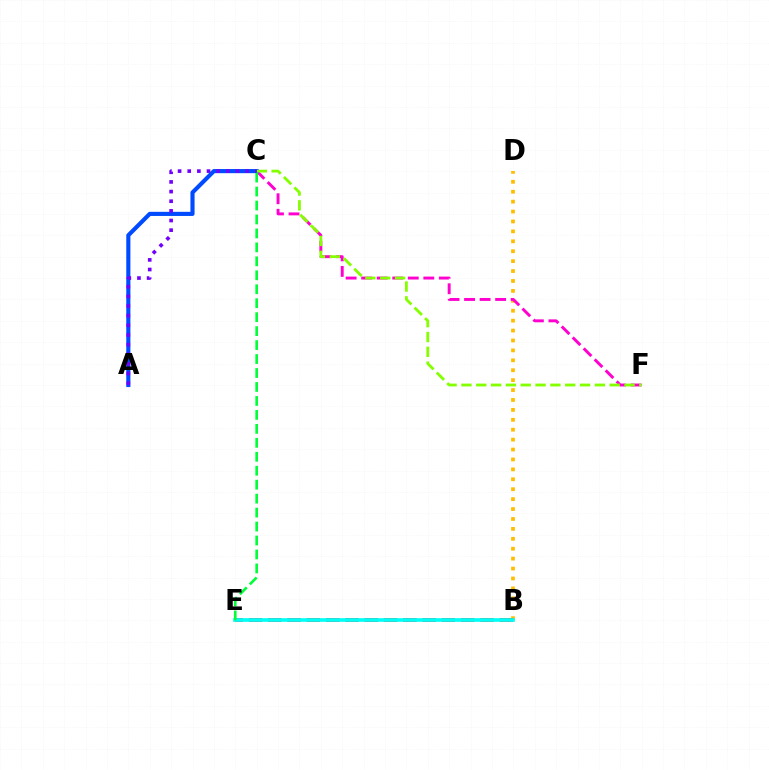{('B', 'D'): [{'color': '#ffbd00', 'line_style': 'dotted', 'thickness': 2.69}], ('C', 'F'): [{'color': '#ff00cf', 'line_style': 'dashed', 'thickness': 2.11}, {'color': '#84ff00', 'line_style': 'dashed', 'thickness': 2.01}], ('B', 'E'): [{'color': '#ff0000', 'line_style': 'dashed', 'thickness': 2.62}, {'color': '#00fff6', 'line_style': 'solid', 'thickness': 2.63}], ('A', 'C'): [{'color': '#004bff', 'line_style': 'solid', 'thickness': 2.97}, {'color': '#7200ff', 'line_style': 'dotted', 'thickness': 2.62}], ('C', 'E'): [{'color': '#00ff39', 'line_style': 'dashed', 'thickness': 1.9}]}